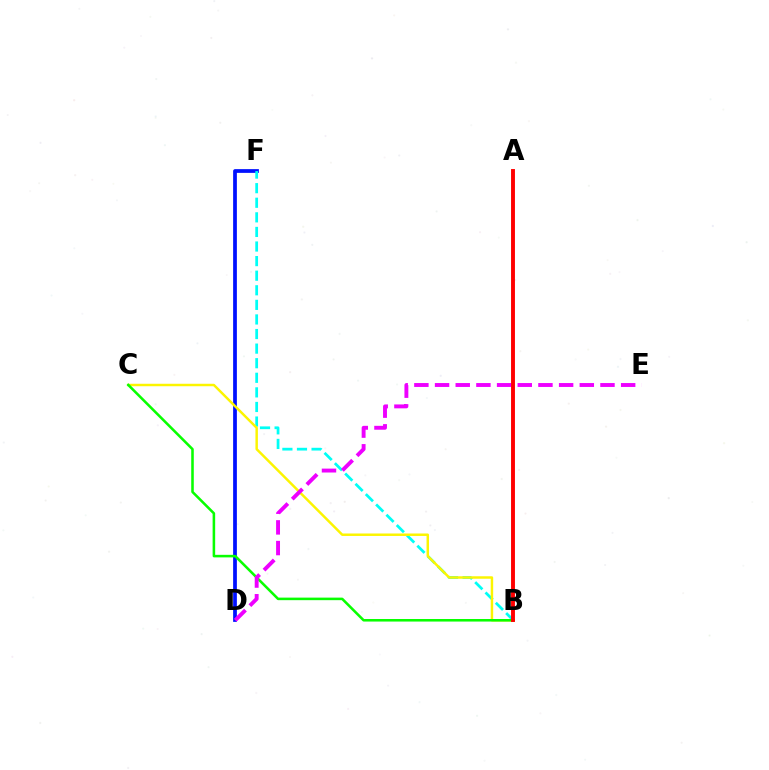{('D', 'F'): [{'color': '#0010ff', 'line_style': 'solid', 'thickness': 2.7}], ('B', 'F'): [{'color': '#00fff6', 'line_style': 'dashed', 'thickness': 1.98}], ('B', 'C'): [{'color': '#fcf500', 'line_style': 'solid', 'thickness': 1.77}, {'color': '#08ff00', 'line_style': 'solid', 'thickness': 1.84}], ('D', 'E'): [{'color': '#ee00ff', 'line_style': 'dashed', 'thickness': 2.81}], ('A', 'B'): [{'color': '#ff0000', 'line_style': 'solid', 'thickness': 2.81}]}